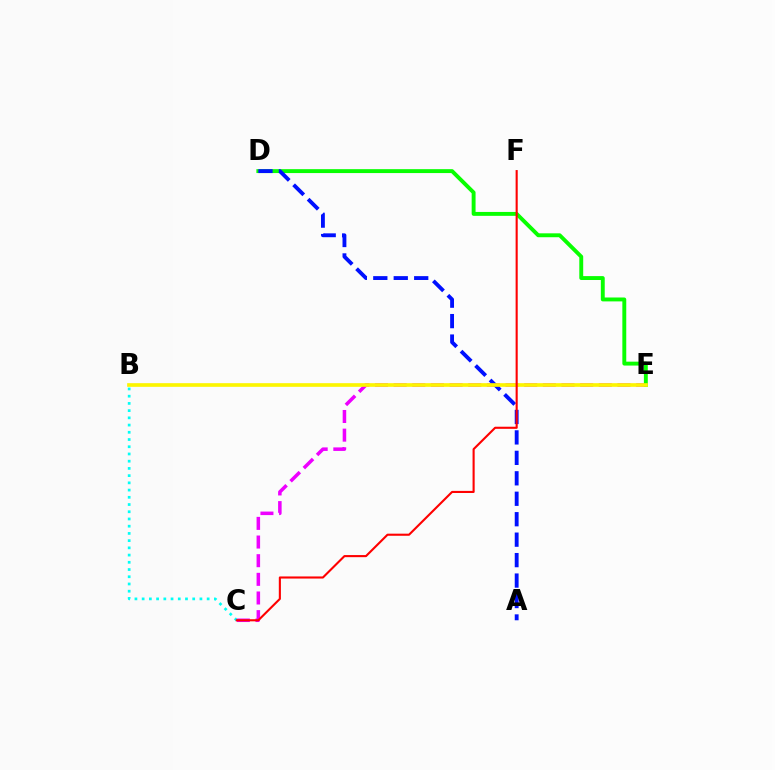{('C', 'E'): [{'color': '#ee00ff', 'line_style': 'dashed', 'thickness': 2.53}], ('D', 'E'): [{'color': '#08ff00', 'line_style': 'solid', 'thickness': 2.81}], ('A', 'D'): [{'color': '#0010ff', 'line_style': 'dashed', 'thickness': 2.78}], ('B', 'E'): [{'color': '#fcf500', 'line_style': 'solid', 'thickness': 2.64}], ('B', 'C'): [{'color': '#00fff6', 'line_style': 'dotted', 'thickness': 1.96}], ('C', 'F'): [{'color': '#ff0000', 'line_style': 'solid', 'thickness': 1.52}]}